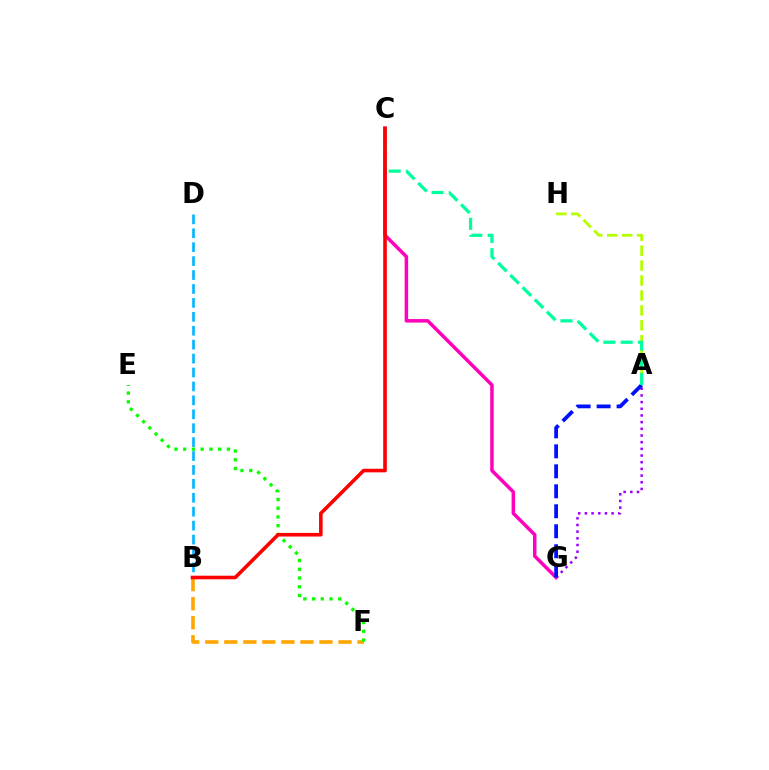{('A', 'G'): [{'color': '#9b00ff', 'line_style': 'dotted', 'thickness': 1.81}, {'color': '#0010ff', 'line_style': 'dashed', 'thickness': 2.71}], ('C', 'G'): [{'color': '#ff00bd', 'line_style': 'solid', 'thickness': 2.52}], ('B', 'F'): [{'color': '#ffa500', 'line_style': 'dashed', 'thickness': 2.59}], ('B', 'D'): [{'color': '#00b5ff', 'line_style': 'dashed', 'thickness': 1.89}], ('A', 'H'): [{'color': '#b3ff00', 'line_style': 'dashed', 'thickness': 2.03}], ('E', 'F'): [{'color': '#08ff00', 'line_style': 'dotted', 'thickness': 2.38}], ('A', 'C'): [{'color': '#00ff9d', 'line_style': 'dashed', 'thickness': 2.34}], ('B', 'C'): [{'color': '#ff0000', 'line_style': 'solid', 'thickness': 2.59}]}